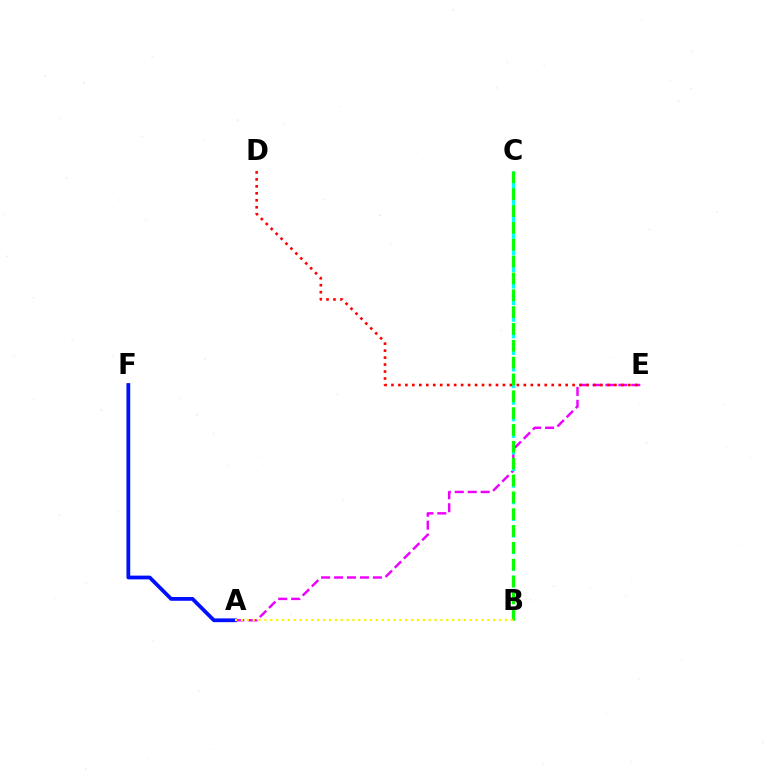{('A', 'F'): [{'color': '#0010ff', 'line_style': 'solid', 'thickness': 2.72}], ('A', 'E'): [{'color': '#ee00ff', 'line_style': 'dashed', 'thickness': 1.76}], ('B', 'C'): [{'color': '#00fff6', 'line_style': 'dashed', 'thickness': 2.25}, {'color': '#08ff00', 'line_style': 'dashed', 'thickness': 2.29}], ('D', 'E'): [{'color': '#ff0000', 'line_style': 'dotted', 'thickness': 1.89}], ('A', 'B'): [{'color': '#fcf500', 'line_style': 'dotted', 'thickness': 1.59}]}